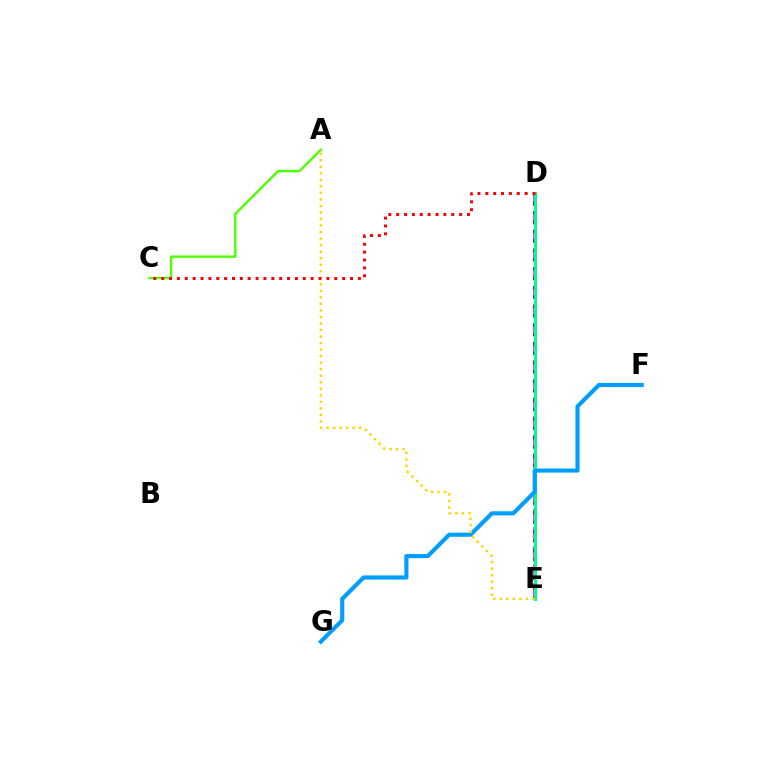{('A', 'C'): [{'color': '#4fff00', 'line_style': 'solid', 'thickness': 1.74}], ('D', 'E'): [{'color': '#ff00ed', 'line_style': 'dashed', 'thickness': 2.52}, {'color': '#3700ff', 'line_style': 'dotted', 'thickness': 2.55}, {'color': '#00ff86', 'line_style': 'solid', 'thickness': 2.1}], ('F', 'G'): [{'color': '#009eff', 'line_style': 'solid', 'thickness': 2.97}], ('A', 'E'): [{'color': '#ffd500', 'line_style': 'dotted', 'thickness': 1.77}], ('C', 'D'): [{'color': '#ff0000', 'line_style': 'dotted', 'thickness': 2.14}]}